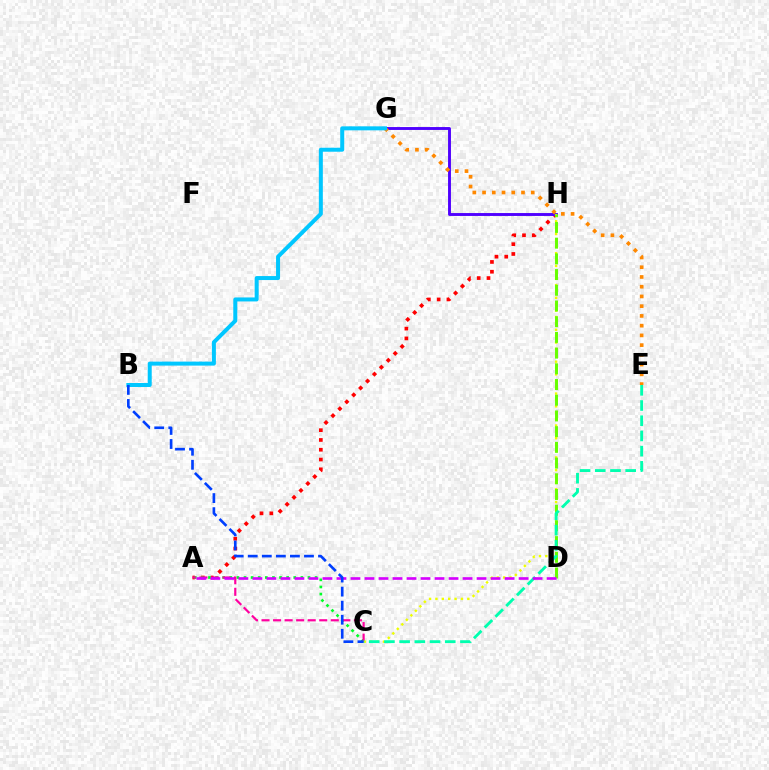{('A', 'H'): [{'color': '#ff0000', 'line_style': 'dotted', 'thickness': 2.66}], ('A', 'C'): [{'color': '#00ff27', 'line_style': 'dotted', 'thickness': 1.93}, {'color': '#ff00a0', 'line_style': 'dashed', 'thickness': 1.57}], ('G', 'H'): [{'color': '#4f00ff', 'line_style': 'solid', 'thickness': 2.09}], ('E', 'G'): [{'color': '#ff8800', 'line_style': 'dotted', 'thickness': 2.65}], ('C', 'H'): [{'color': '#eeff00', 'line_style': 'dotted', 'thickness': 1.73}], ('B', 'G'): [{'color': '#00c7ff', 'line_style': 'solid', 'thickness': 2.88}], ('D', 'H'): [{'color': '#66ff00', 'line_style': 'dashed', 'thickness': 2.13}], ('C', 'E'): [{'color': '#00ffaf', 'line_style': 'dashed', 'thickness': 2.07}], ('A', 'D'): [{'color': '#d600ff', 'line_style': 'dashed', 'thickness': 1.9}], ('B', 'C'): [{'color': '#003fff', 'line_style': 'dashed', 'thickness': 1.91}]}